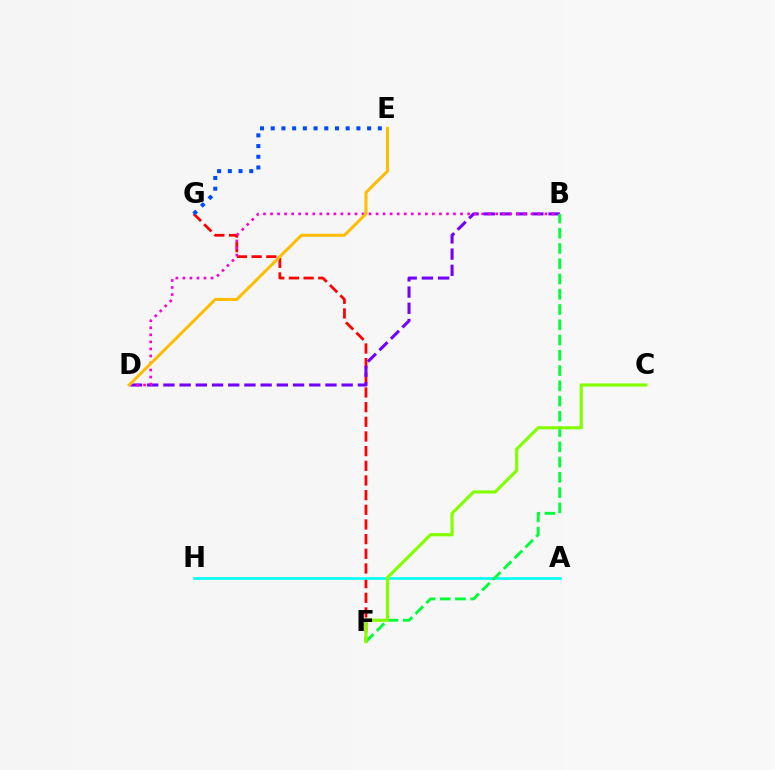{('F', 'G'): [{'color': '#ff0000', 'line_style': 'dashed', 'thickness': 1.99}], ('A', 'H'): [{'color': '#00fff6', 'line_style': 'solid', 'thickness': 1.88}], ('B', 'D'): [{'color': '#7200ff', 'line_style': 'dashed', 'thickness': 2.2}, {'color': '#ff00cf', 'line_style': 'dotted', 'thickness': 1.91}], ('E', 'G'): [{'color': '#004bff', 'line_style': 'dotted', 'thickness': 2.91}], ('B', 'F'): [{'color': '#00ff39', 'line_style': 'dashed', 'thickness': 2.07}], ('C', 'F'): [{'color': '#84ff00', 'line_style': 'solid', 'thickness': 2.29}], ('D', 'E'): [{'color': '#ffbd00', 'line_style': 'solid', 'thickness': 2.17}]}